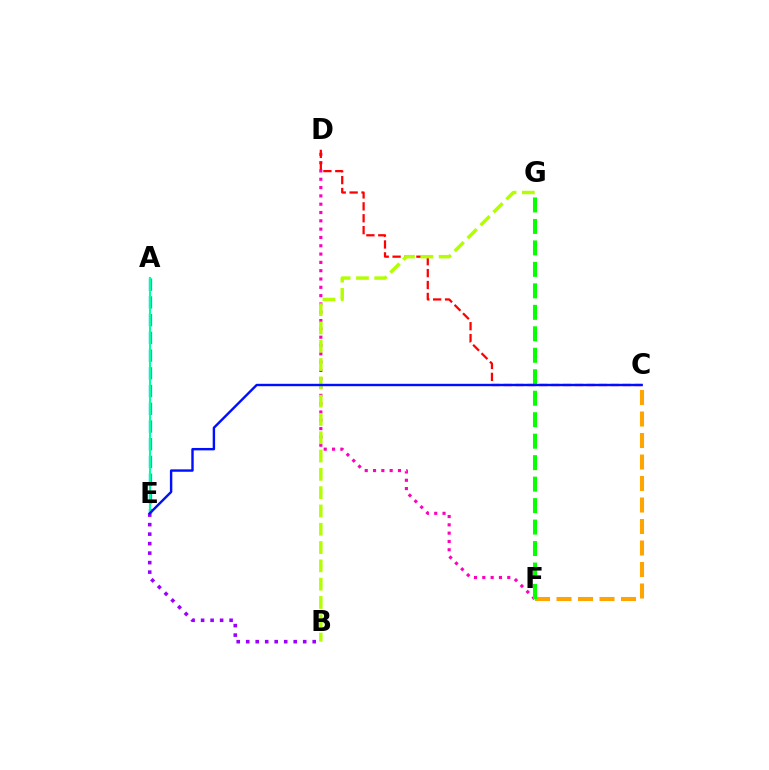{('D', 'F'): [{'color': '#ff00bd', 'line_style': 'dotted', 'thickness': 2.26}], ('C', 'D'): [{'color': '#ff0000', 'line_style': 'dashed', 'thickness': 1.62}], ('C', 'F'): [{'color': '#ffa500', 'line_style': 'dashed', 'thickness': 2.92}], ('A', 'E'): [{'color': '#00b5ff', 'line_style': 'dashed', 'thickness': 2.41}, {'color': '#00ff9d', 'line_style': 'solid', 'thickness': 1.54}], ('B', 'G'): [{'color': '#b3ff00', 'line_style': 'dashed', 'thickness': 2.49}], ('F', 'G'): [{'color': '#08ff00', 'line_style': 'dashed', 'thickness': 2.92}], ('B', 'E'): [{'color': '#9b00ff', 'line_style': 'dotted', 'thickness': 2.58}], ('C', 'E'): [{'color': '#0010ff', 'line_style': 'solid', 'thickness': 1.74}]}